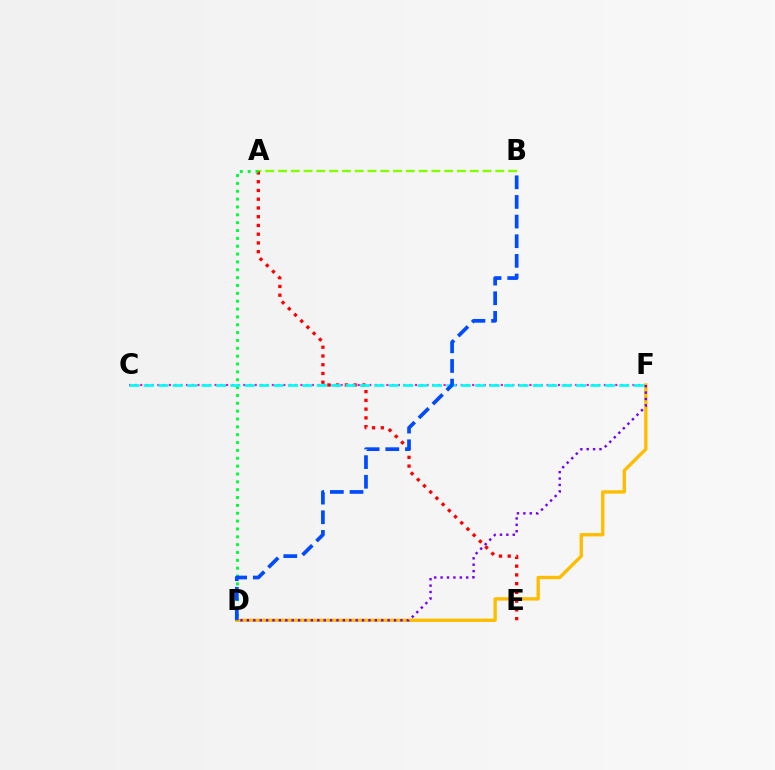{('C', 'F'): [{'color': '#ff00cf', 'line_style': 'dotted', 'thickness': 1.56}, {'color': '#00fff6', 'line_style': 'dashed', 'thickness': 1.96}], ('A', 'B'): [{'color': '#84ff00', 'line_style': 'dashed', 'thickness': 1.74}], ('A', 'E'): [{'color': '#ff0000', 'line_style': 'dotted', 'thickness': 2.38}], ('D', 'F'): [{'color': '#ffbd00', 'line_style': 'solid', 'thickness': 2.42}, {'color': '#7200ff', 'line_style': 'dotted', 'thickness': 1.74}], ('A', 'D'): [{'color': '#00ff39', 'line_style': 'dotted', 'thickness': 2.13}], ('B', 'D'): [{'color': '#004bff', 'line_style': 'dashed', 'thickness': 2.67}]}